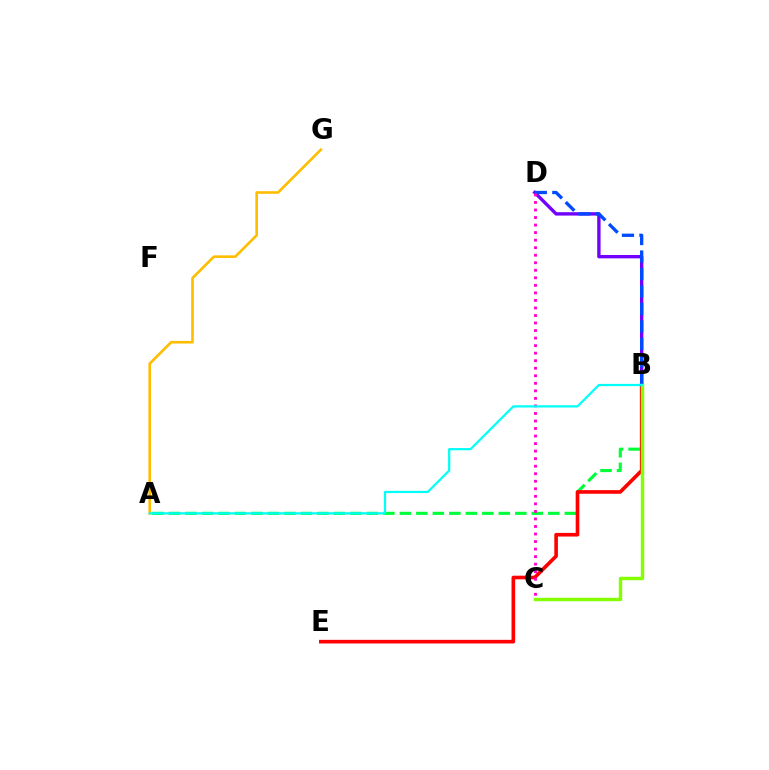{('A', 'B'): [{'color': '#00ff39', 'line_style': 'dashed', 'thickness': 2.24}, {'color': '#00fff6', 'line_style': 'solid', 'thickness': 1.6}], ('B', 'E'): [{'color': '#ff0000', 'line_style': 'solid', 'thickness': 2.61}], ('B', 'D'): [{'color': '#7200ff', 'line_style': 'solid', 'thickness': 2.43}, {'color': '#004bff', 'line_style': 'dashed', 'thickness': 2.37}], ('A', 'G'): [{'color': '#ffbd00', 'line_style': 'solid', 'thickness': 1.9}], ('C', 'D'): [{'color': '#ff00cf', 'line_style': 'dotted', 'thickness': 2.05}], ('B', 'C'): [{'color': '#84ff00', 'line_style': 'solid', 'thickness': 2.46}]}